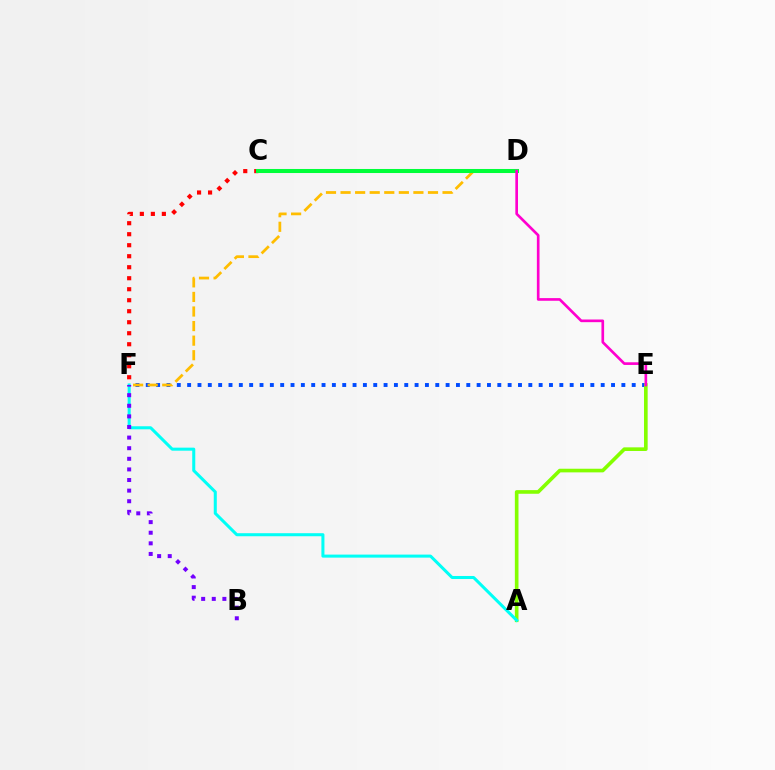{('E', 'F'): [{'color': '#004bff', 'line_style': 'dotted', 'thickness': 2.81}], ('C', 'F'): [{'color': '#ff0000', 'line_style': 'dotted', 'thickness': 2.99}], ('D', 'F'): [{'color': '#ffbd00', 'line_style': 'dashed', 'thickness': 1.98}], ('A', 'E'): [{'color': '#84ff00', 'line_style': 'solid', 'thickness': 2.62}], ('A', 'F'): [{'color': '#00fff6', 'line_style': 'solid', 'thickness': 2.19}], ('B', 'F'): [{'color': '#7200ff', 'line_style': 'dotted', 'thickness': 2.88}], ('C', 'D'): [{'color': '#00ff39', 'line_style': 'solid', 'thickness': 2.91}], ('D', 'E'): [{'color': '#ff00cf', 'line_style': 'solid', 'thickness': 1.92}]}